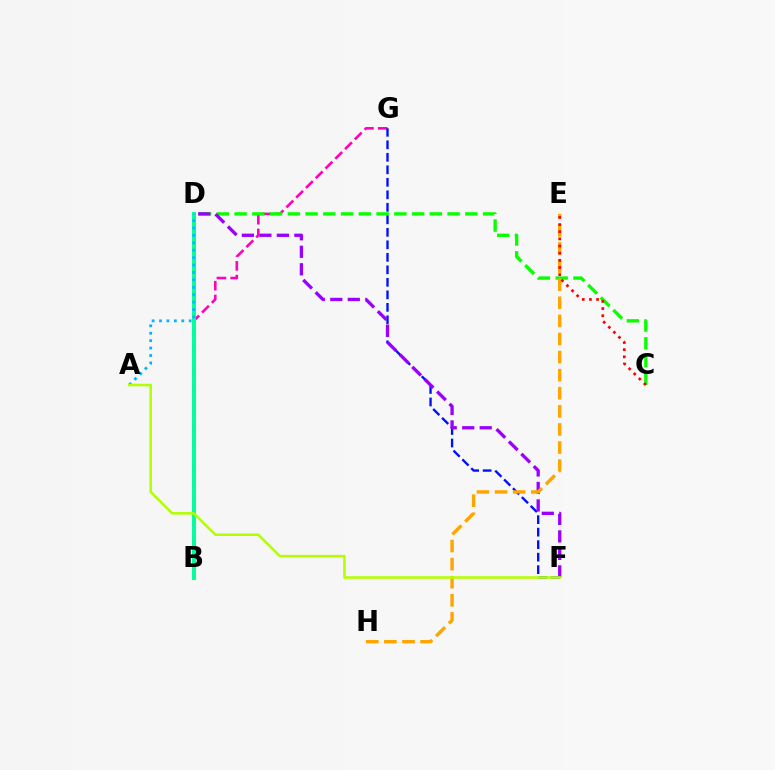{('B', 'G'): [{'color': '#ff00bd', 'line_style': 'dashed', 'thickness': 1.87}], ('B', 'D'): [{'color': '#00ff9d', 'line_style': 'solid', 'thickness': 2.84}], ('C', 'D'): [{'color': '#08ff00', 'line_style': 'dashed', 'thickness': 2.41}], ('F', 'G'): [{'color': '#0010ff', 'line_style': 'dashed', 'thickness': 1.7}], ('D', 'F'): [{'color': '#9b00ff', 'line_style': 'dashed', 'thickness': 2.38}], ('E', 'H'): [{'color': '#ffa500', 'line_style': 'dashed', 'thickness': 2.46}], ('C', 'E'): [{'color': '#ff0000', 'line_style': 'dotted', 'thickness': 1.94}], ('A', 'D'): [{'color': '#00b5ff', 'line_style': 'dotted', 'thickness': 2.01}], ('A', 'F'): [{'color': '#b3ff00', 'line_style': 'solid', 'thickness': 1.84}]}